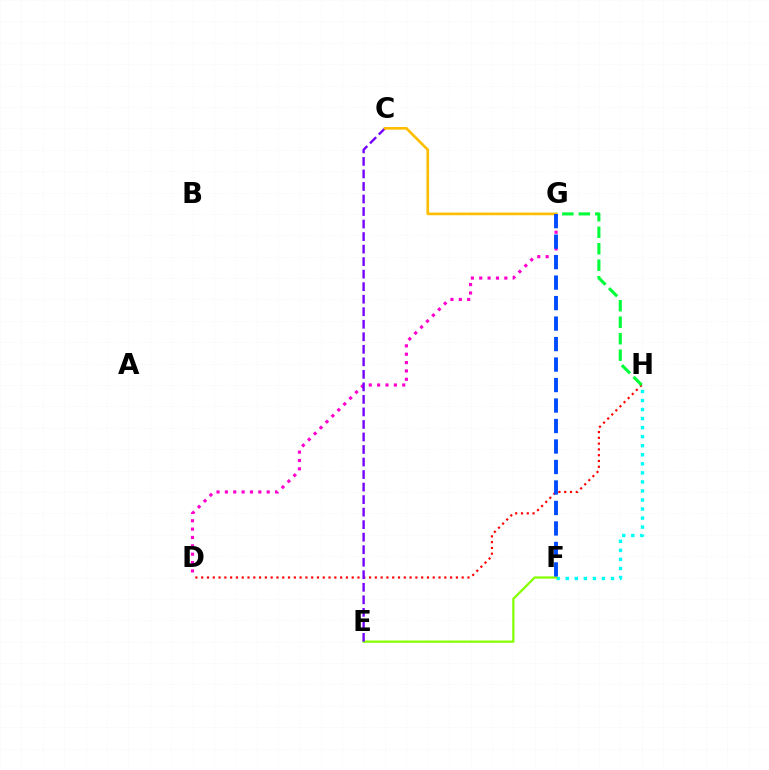{('D', 'G'): [{'color': '#ff00cf', 'line_style': 'dotted', 'thickness': 2.27}], ('F', 'H'): [{'color': '#00fff6', 'line_style': 'dotted', 'thickness': 2.46}], ('E', 'F'): [{'color': '#84ff00', 'line_style': 'solid', 'thickness': 1.62}], ('D', 'H'): [{'color': '#ff0000', 'line_style': 'dotted', 'thickness': 1.57}], ('G', 'H'): [{'color': '#00ff39', 'line_style': 'dashed', 'thickness': 2.24}], ('C', 'E'): [{'color': '#7200ff', 'line_style': 'dashed', 'thickness': 1.7}], ('C', 'G'): [{'color': '#ffbd00', 'line_style': 'solid', 'thickness': 1.91}], ('F', 'G'): [{'color': '#004bff', 'line_style': 'dashed', 'thickness': 2.78}]}